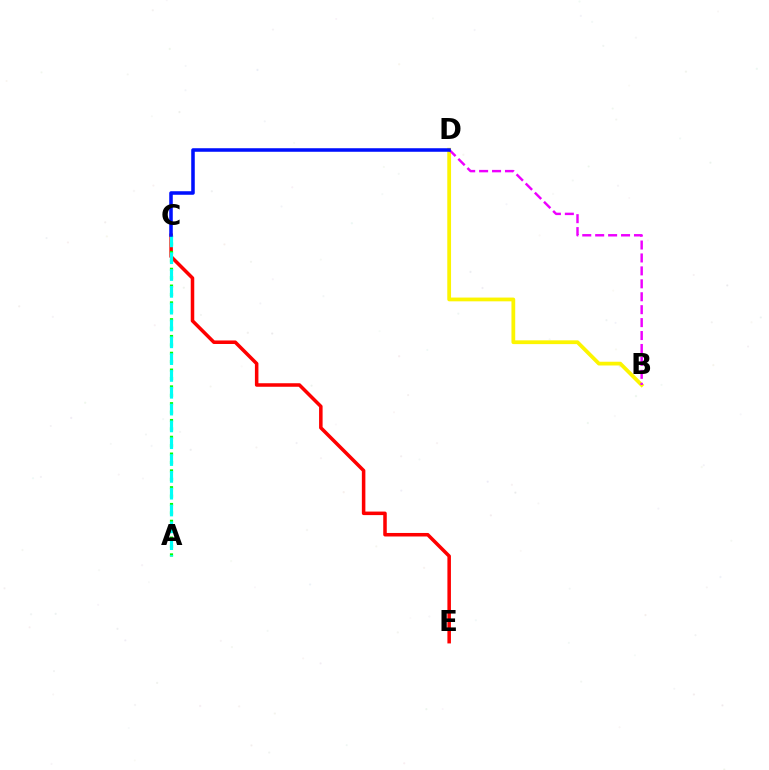{('B', 'D'): [{'color': '#fcf500', 'line_style': 'solid', 'thickness': 2.71}, {'color': '#ee00ff', 'line_style': 'dashed', 'thickness': 1.76}], ('C', 'E'): [{'color': '#ff0000', 'line_style': 'solid', 'thickness': 2.54}], ('A', 'C'): [{'color': '#08ff00', 'line_style': 'dotted', 'thickness': 2.28}, {'color': '#00fff6', 'line_style': 'dashed', 'thickness': 2.29}], ('C', 'D'): [{'color': '#0010ff', 'line_style': 'solid', 'thickness': 2.55}]}